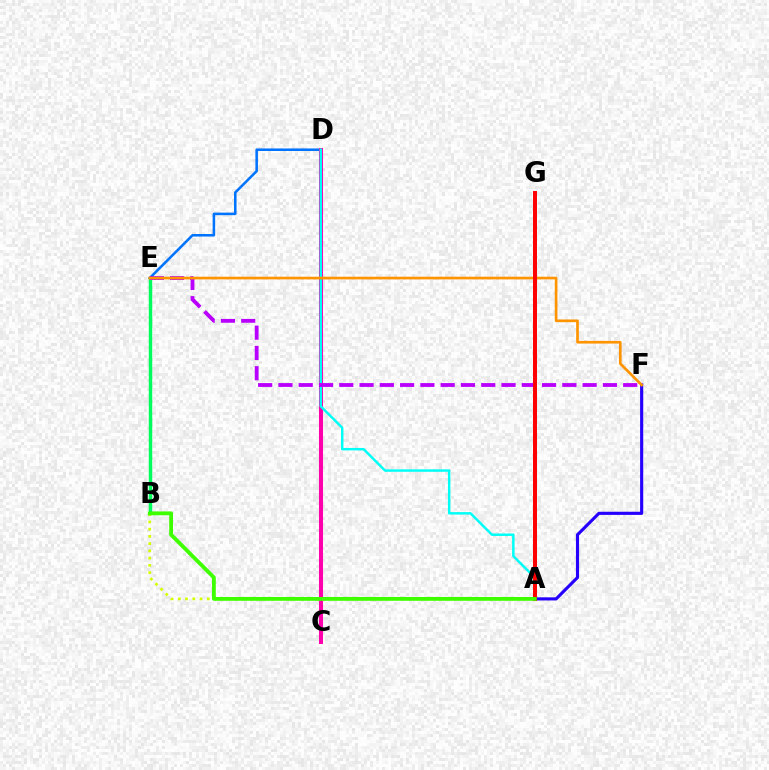{('D', 'E'): [{'color': '#0074ff', 'line_style': 'solid', 'thickness': 1.84}], ('A', 'F'): [{'color': '#2500ff', 'line_style': 'solid', 'thickness': 2.25}], ('C', 'D'): [{'color': '#ff00ac', 'line_style': 'solid', 'thickness': 2.91}], ('B', 'E'): [{'color': '#00ff5c', 'line_style': 'solid', 'thickness': 2.48}], ('A', 'D'): [{'color': '#00fff6', 'line_style': 'solid', 'thickness': 1.77}], ('E', 'F'): [{'color': '#b900ff', 'line_style': 'dashed', 'thickness': 2.75}, {'color': '#ff9400', 'line_style': 'solid', 'thickness': 1.93}], ('A', 'G'): [{'color': '#ff0000', 'line_style': 'solid', 'thickness': 2.86}], ('A', 'B'): [{'color': '#d1ff00', 'line_style': 'dotted', 'thickness': 1.97}, {'color': '#3dff00', 'line_style': 'solid', 'thickness': 2.74}]}